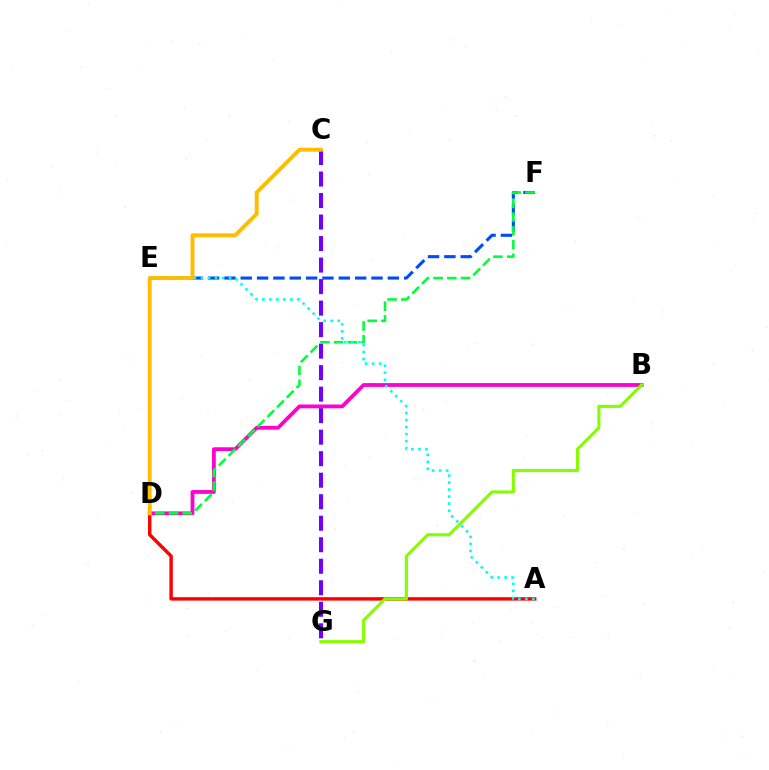{('B', 'D'): [{'color': '#ff00cf', 'line_style': 'solid', 'thickness': 2.73}], ('E', 'F'): [{'color': '#004bff', 'line_style': 'dashed', 'thickness': 2.22}], ('C', 'G'): [{'color': '#7200ff', 'line_style': 'dashed', 'thickness': 2.92}], ('A', 'D'): [{'color': '#ff0000', 'line_style': 'solid', 'thickness': 2.47}], ('D', 'F'): [{'color': '#00ff39', 'line_style': 'dashed', 'thickness': 1.87}], ('A', 'E'): [{'color': '#00fff6', 'line_style': 'dotted', 'thickness': 1.91}], ('C', 'D'): [{'color': '#ffbd00', 'line_style': 'solid', 'thickness': 2.83}], ('B', 'G'): [{'color': '#84ff00', 'line_style': 'solid', 'thickness': 2.23}]}